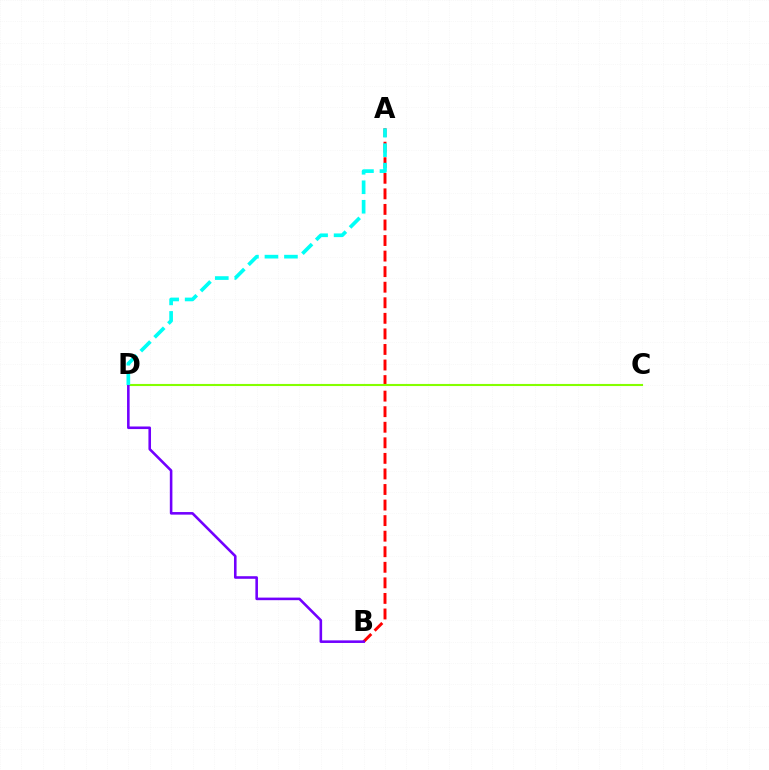{('A', 'B'): [{'color': '#ff0000', 'line_style': 'dashed', 'thickness': 2.11}], ('C', 'D'): [{'color': '#84ff00', 'line_style': 'solid', 'thickness': 1.52}], ('B', 'D'): [{'color': '#7200ff', 'line_style': 'solid', 'thickness': 1.86}], ('A', 'D'): [{'color': '#00fff6', 'line_style': 'dashed', 'thickness': 2.65}]}